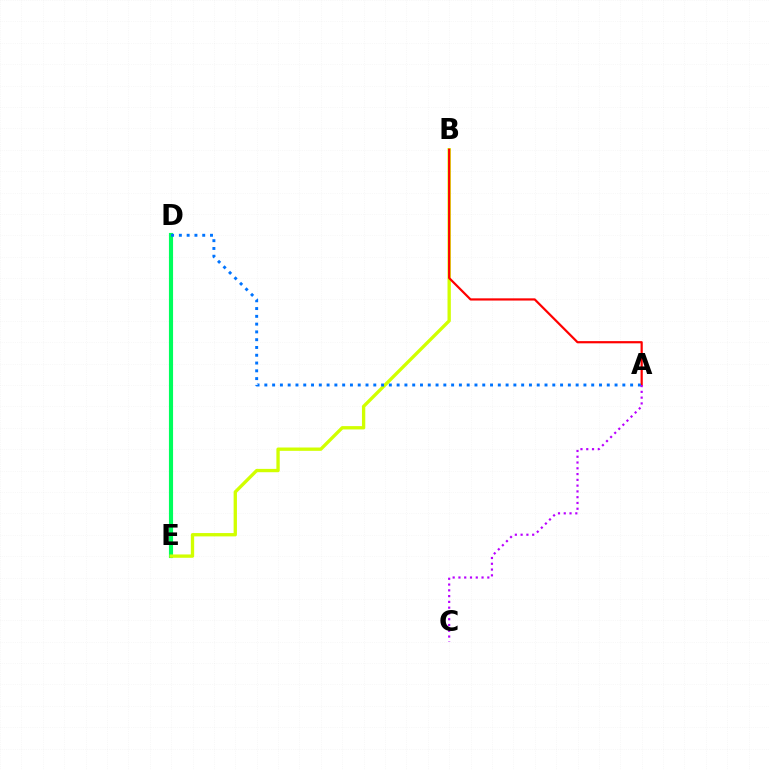{('D', 'E'): [{'color': '#00ff5c', 'line_style': 'solid', 'thickness': 2.97}], ('B', 'E'): [{'color': '#d1ff00', 'line_style': 'solid', 'thickness': 2.4}], ('A', 'B'): [{'color': '#ff0000', 'line_style': 'solid', 'thickness': 1.59}], ('A', 'D'): [{'color': '#0074ff', 'line_style': 'dotted', 'thickness': 2.11}], ('A', 'C'): [{'color': '#b900ff', 'line_style': 'dotted', 'thickness': 1.57}]}